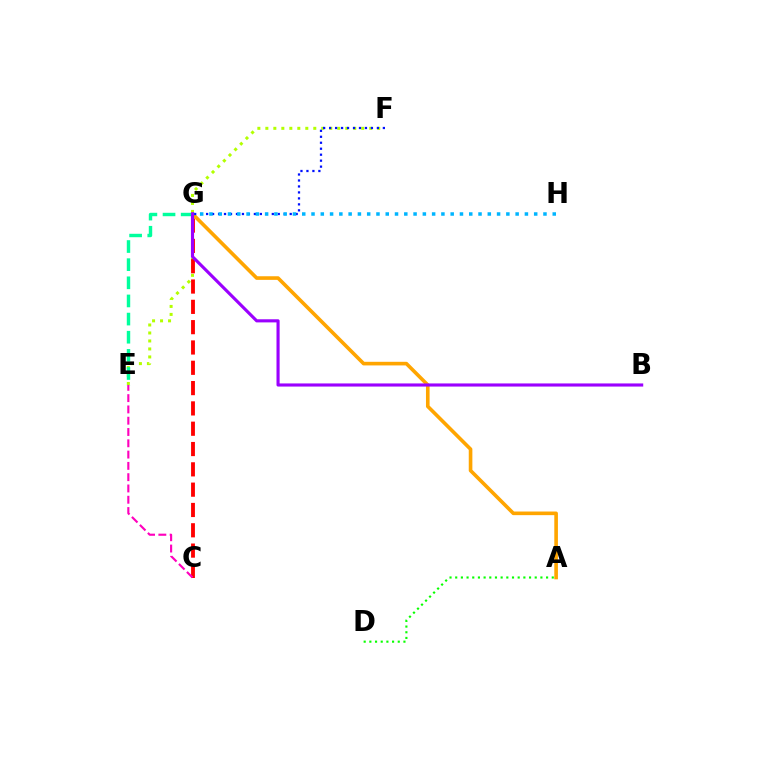{('E', 'F'): [{'color': '#b3ff00', 'line_style': 'dotted', 'thickness': 2.17}], ('A', 'G'): [{'color': '#ffa500', 'line_style': 'solid', 'thickness': 2.61}], ('E', 'G'): [{'color': '#00ff9d', 'line_style': 'dashed', 'thickness': 2.46}], ('C', 'G'): [{'color': '#ff0000', 'line_style': 'dashed', 'thickness': 2.76}], ('F', 'G'): [{'color': '#0010ff', 'line_style': 'dotted', 'thickness': 1.62}], ('C', 'E'): [{'color': '#ff00bd', 'line_style': 'dashed', 'thickness': 1.53}], ('A', 'D'): [{'color': '#08ff00', 'line_style': 'dotted', 'thickness': 1.54}], ('G', 'H'): [{'color': '#00b5ff', 'line_style': 'dotted', 'thickness': 2.52}], ('B', 'G'): [{'color': '#9b00ff', 'line_style': 'solid', 'thickness': 2.25}]}